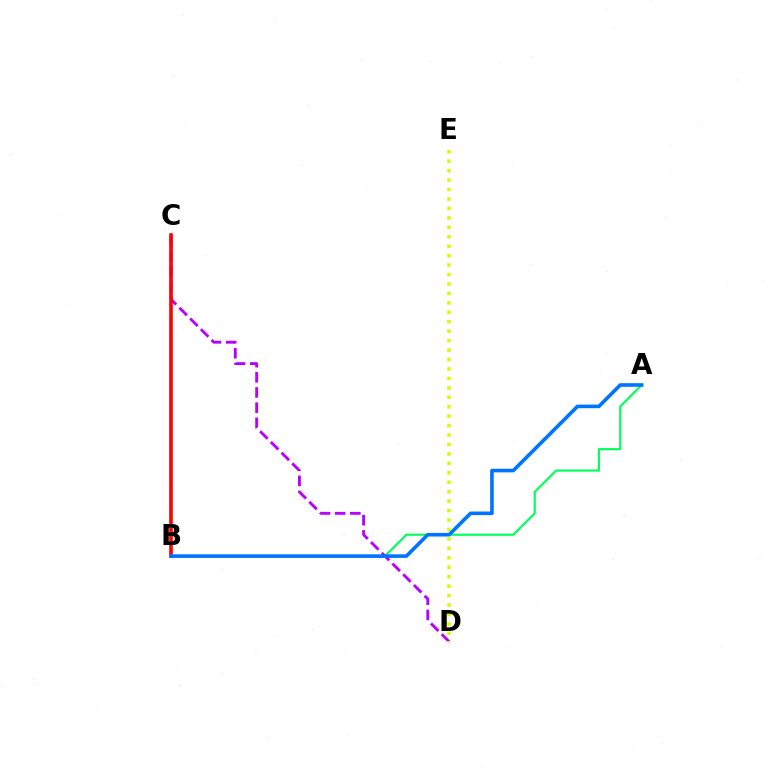{('A', 'B'): [{'color': '#00ff5c', 'line_style': 'solid', 'thickness': 1.56}, {'color': '#0074ff', 'line_style': 'solid', 'thickness': 2.6}], ('C', 'D'): [{'color': '#b900ff', 'line_style': 'dashed', 'thickness': 2.06}], ('D', 'E'): [{'color': '#d1ff00', 'line_style': 'dotted', 'thickness': 2.57}], ('B', 'C'): [{'color': '#ff0000', 'line_style': 'solid', 'thickness': 2.59}]}